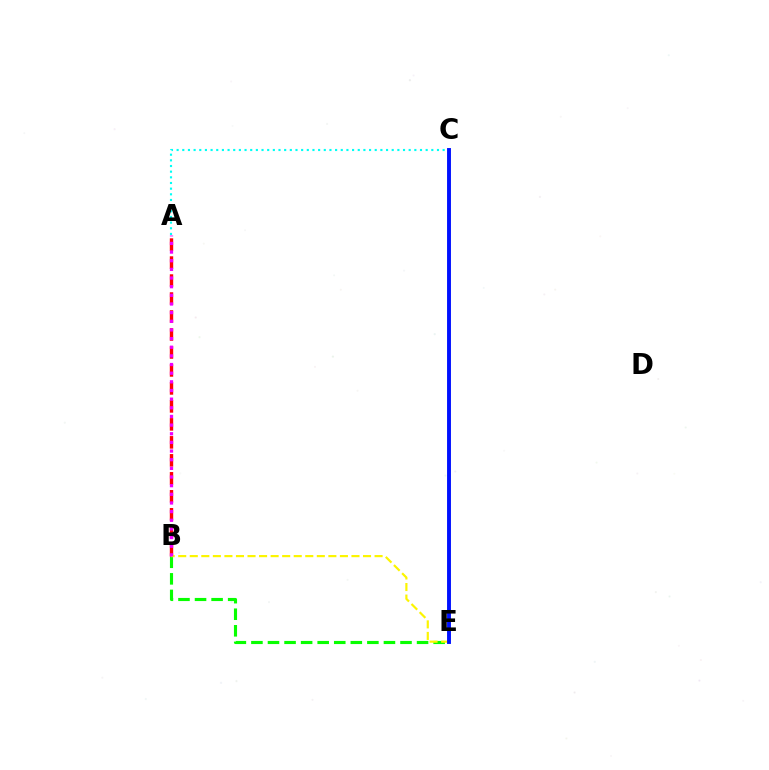{('B', 'E'): [{'color': '#08ff00', 'line_style': 'dashed', 'thickness': 2.25}, {'color': '#fcf500', 'line_style': 'dashed', 'thickness': 1.57}], ('A', 'B'): [{'color': '#ff0000', 'line_style': 'dashed', 'thickness': 2.44}, {'color': '#ee00ff', 'line_style': 'dotted', 'thickness': 2.35}], ('A', 'C'): [{'color': '#00fff6', 'line_style': 'dotted', 'thickness': 1.54}], ('C', 'E'): [{'color': '#0010ff', 'line_style': 'solid', 'thickness': 2.81}]}